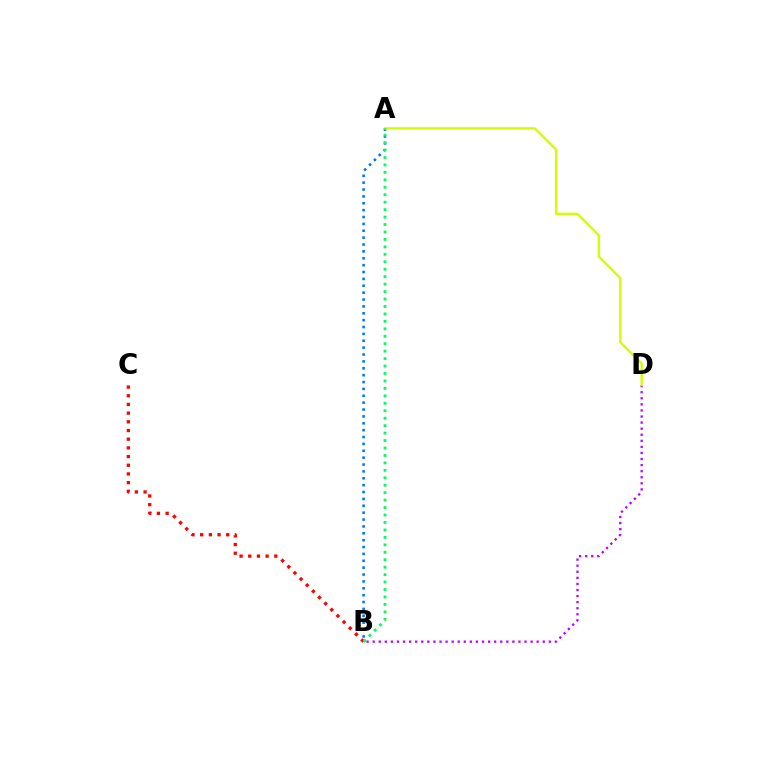{('B', 'D'): [{'color': '#b900ff', 'line_style': 'dotted', 'thickness': 1.65}], ('B', 'C'): [{'color': '#ff0000', 'line_style': 'dotted', 'thickness': 2.36}], ('A', 'B'): [{'color': '#0074ff', 'line_style': 'dotted', 'thickness': 1.87}, {'color': '#00ff5c', 'line_style': 'dotted', 'thickness': 2.02}], ('A', 'D'): [{'color': '#d1ff00', 'line_style': 'solid', 'thickness': 1.7}]}